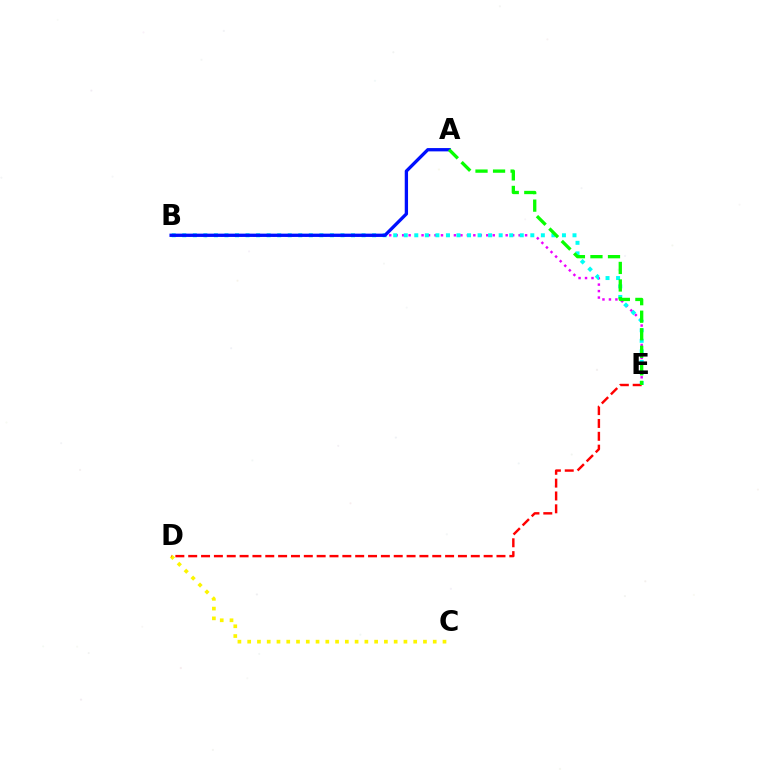{('B', 'E'): [{'color': '#ee00ff', 'line_style': 'dotted', 'thickness': 1.76}, {'color': '#00fff6', 'line_style': 'dotted', 'thickness': 2.87}], ('A', 'B'): [{'color': '#0010ff', 'line_style': 'solid', 'thickness': 2.38}], ('C', 'D'): [{'color': '#fcf500', 'line_style': 'dotted', 'thickness': 2.65}], ('D', 'E'): [{'color': '#ff0000', 'line_style': 'dashed', 'thickness': 1.74}], ('A', 'E'): [{'color': '#08ff00', 'line_style': 'dashed', 'thickness': 2.38}]}